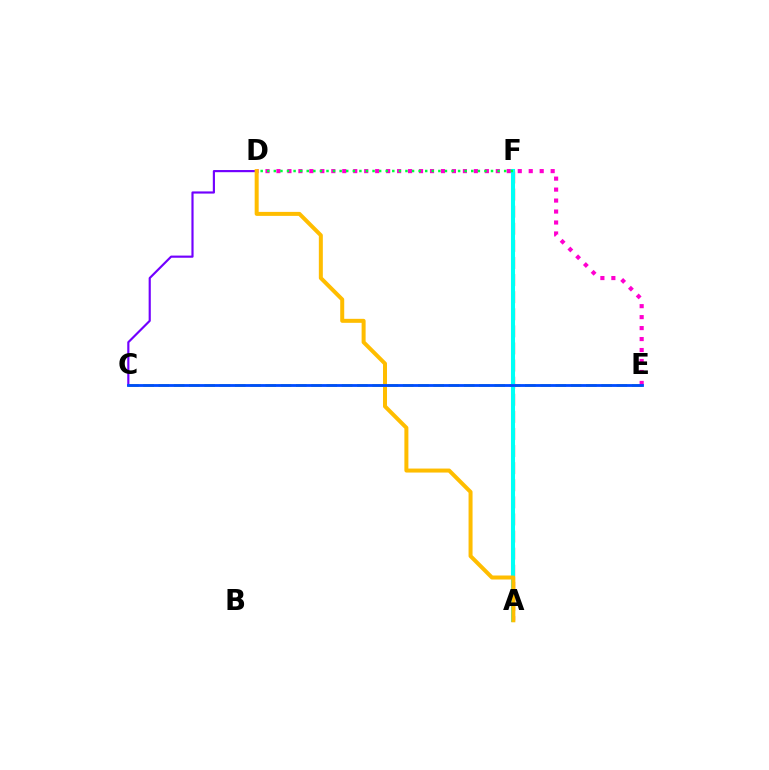{('C', 'E'): [{'color': '#84ff00', 'line_style': 'dashed', 'thickness': 2.07}, {'color': '#004bff', 'line_style': 'solid', 'thickness': 2.03}], ('A', 'F'): [{'color': '#ff0000', 'line_style': 'dashed', 'thickness': 2.32}, {'color': '#00fff6', 'line_style': 'solid', 'thickness': 2.92}], ('C', 'D'): [{'color': '#7200ff', 'line_style': 'solid', 'thickness': 1.56}], ('D', 'E'): [{'color': '#ff00cf', 'line_style': 'dotted', 'thickness': 2.98}], ('A', 'D'): [{'color': '#ffbd00', 'line_style': 'solid', 'thickness': 2.88}], ('D', 'F'): [{'color': '#00ff39', 'line_style': 'dotted', 'thickness': 1.79}]}